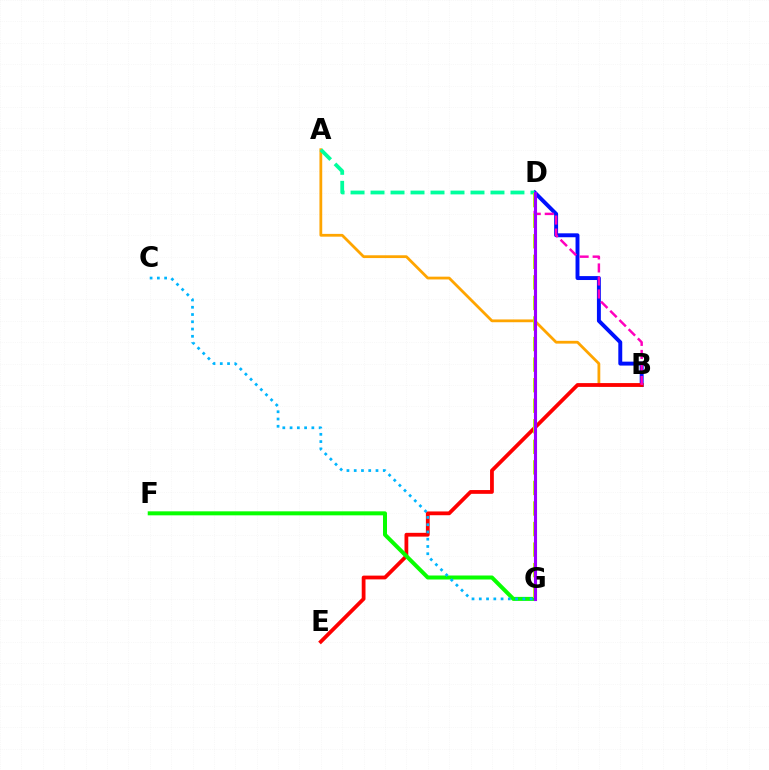{('A', 'B'): [{'color': '#ffa500', 'line_style': 'solid', 'thickness': 2.0}], ('B', 'D'): [{'color': '#0010ff', 'line_style': 'solid', 'thickness': 2.83}, {'color': '#ff00bd', 'line_style': 'dashed', 'thickness': 1.77}], ('B', 'E'): [{'color': '#ff0000', 'line_style': 'solid', 'thickness': 2.72}], ('F', 'G'): [{'color': '#08ff00', 'line_style': 'solid', 'thickness': 2.88}], ('A', 'D'): [{'color': '#00ff9d', 'line_style': 'dashed', 'thickness': 2.72}], ('C', 'G'): [{'color': '#00b5ff', 'line_style': 'dotted', 'thickness': 1.97}], ('D', 'G'): [{'color': '#b3ff00', 'line_style': 'dashed', 'thickness': 2.79}, {'color': '#9b00ff', 'line_style': 'solid', 'thickness': 2.23}]}